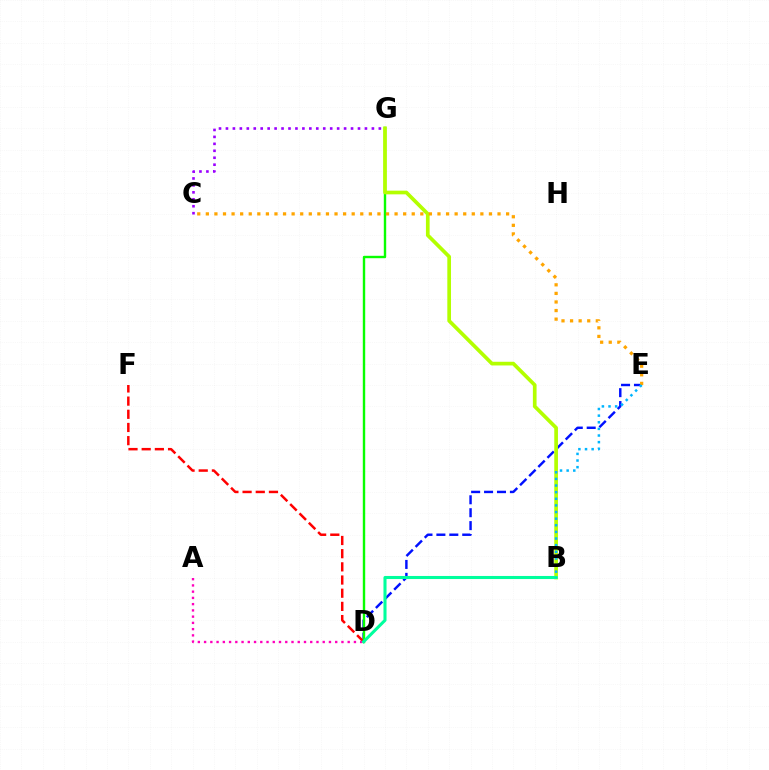{('D', 'E'): [{'color': '#0010ff', 'line_style': 'dashed', 'thickness': 1.76}], ('D', 'F'): [{'color': '#ff0000', 'line_style': 'dashed', 'thickness': 1.79}], ('D', 'G'): [{'color': '#08ff00', 'line_style': 'solid', 'thickness': 1.73}], ('B', 'G'): [{'color': '#b3ff00', 'line_style': 'solid', 'thickness': 2.66}], ('C', 'E'): [{'color': '#ffa500', 'line_style': 'dotted', 'thickness': 2.33}], ('A', 'D'): [{'color': '#ff00bd', 'line_style': 'dotted', 'thickness': 1.7}], ('B', 'D'): [{'color': '#00ff9d', 'line_style': 'solid', 'thickness': 2.21}], ('B', 'E'): [{'color': '#00b5ff', 'line_style': 'dotted', 'thickness': 1.8}], ('C', 'G'): [{'color': '#9b00ff', 'line_style': 'dotted', 'thickness': 1.89}]}